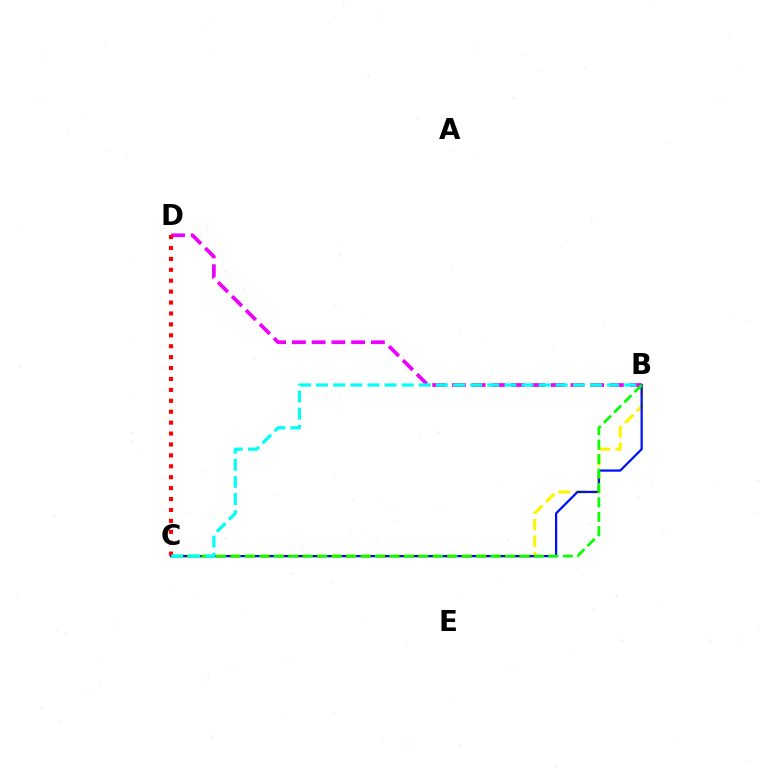{('B', 'D'): [{'color': '#ee00ff', 'line_style': 'dashed', 'thickness': 2.68}], ('B', 'C'): [{'color': '#fcf500', 'line_style': 'dashed', 'thickness': 2.25}, {'color': '#0010ff', 'line_style': 'solid', 'thickness': 1.62}, {'color': '#08ff00', 'line_style': 'dashed', 'thickness': 1.96}, {'color': '#00fff6', 'line_style': 'dashed', 'thickness': 2.33}], ('C', 'D'): [{'color': '#ff0000', 'line_style': 'dotted', 'thickness': 2.97}]}